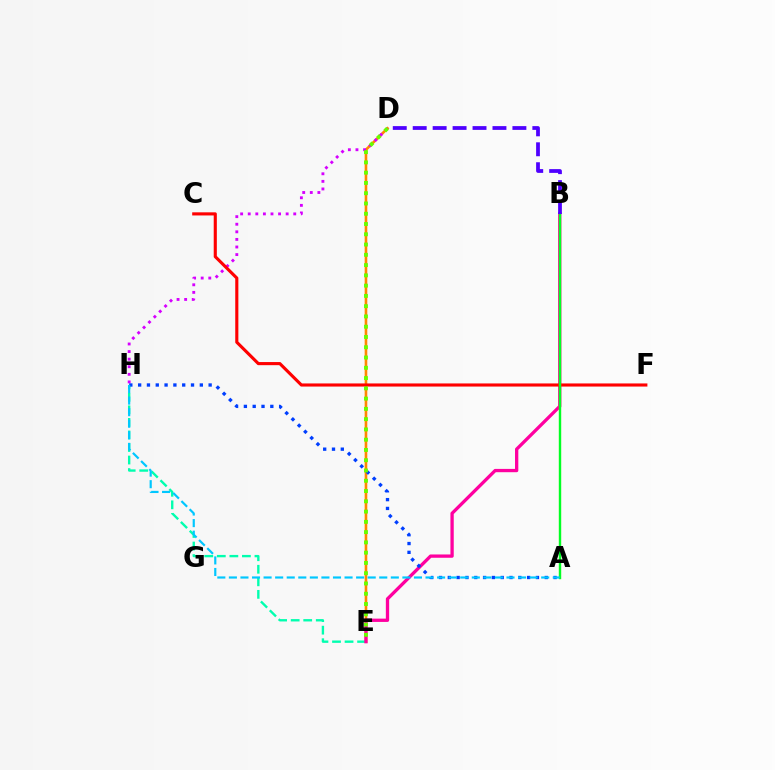{('D', 'E'): [{'color': '#ff8800', 'line_style': 'solid', 'thickness': 1.89}, {'color': '#66ff00', 'line_style': 'dotted', 'thickness': 2.79}], ('E', 'H'): [{'color': '#00ffaf', 'line_style': 'dashed', 'thickness': 1.7}], ('D', 'H'): [{'color': '#d600ff', 'line_style': 'dotted', 'thickness': 2.06}], ('B', 'E'): [{'color': '#ff00a0', 'line_style': 'solid', 'thickness': 2.38}], ('C', 'F'): [{'color': '#ff0000', 'line_style': 'solid', 'thickness': 2.25}], ('A', 'H'): [{'color': '#003fff', 'line_style': 'dotted', 'thickness': 2.39}, {'color': '#00c7ff', 'line_style': 'dashed', 'thickness': 1.57}], ('A', 'B'): [{'color': '#eeff00', 'line_style': 'solid', 'thickness': 1.55}, {'color': '#00ff27', 'line_style': 'solid', 'thickness': 1.7}], ('B', 'D'): [{'color': '#4f00ff', 'line_style': 'dashed', 'thickness': 2.71}]}